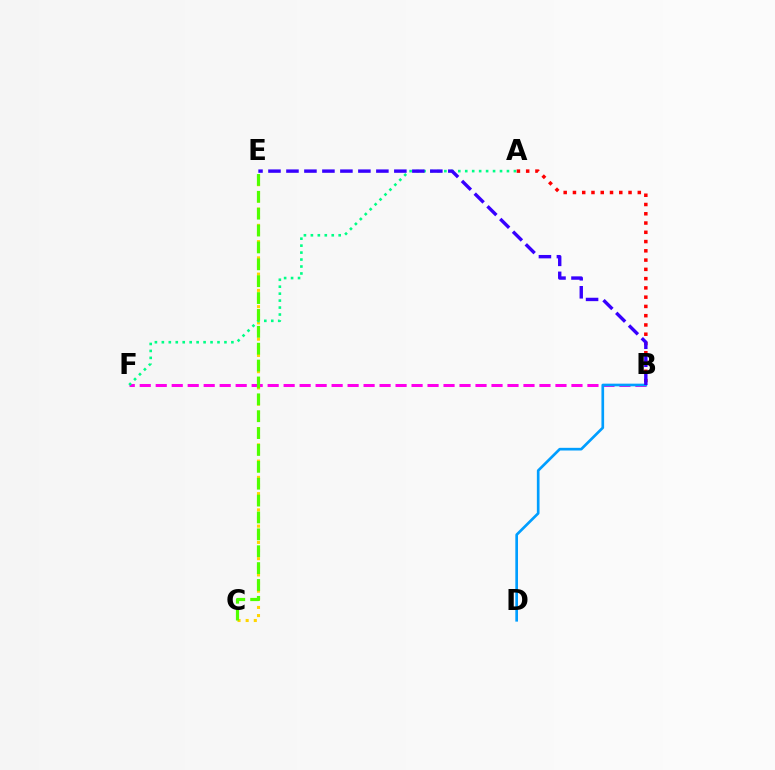{('C', 'E'): [{'color': '#ffd500', 'line_style': 'dotted', 'thickness': 2.21}, {'color': '#4fff00', 'line_style': 'dashed', 'thickness': 2.29}], ('B', 'F'): [{'color': '#ff00ed', 'line_style': 'dashed', 'thickness': 2.17}], ('A', 'B'): [{'color': '#ff0000', 'line_style': 'dotted', 'thickness': 2.52}], ('A', 'F'): [{'color': '#00ff86', 'line_style': 'dotted', 'thickness': 1.89}], ('B', 'D'): [{'color': '#009eff', 'line_style': 'solid', 'thickness': 1.92}], ('B', 'E'): [{'color': '#3700ff', 'line_style': 'dashed', 'thickness': 2.44}]}